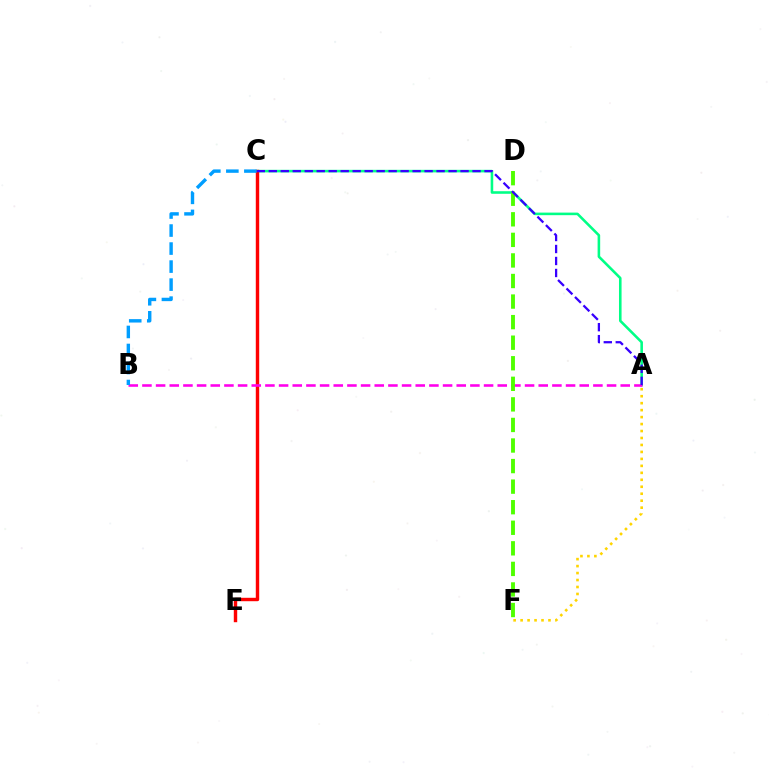{('A', 'C'): [{'color': '#00ff86', 'line_style': 'solid', 'thickness': 1.86}, {'color': '#3700ff', 'line_style': 'dashed', 'thickness': 1.63}], ('C', 'E'): [{'color': '#ff0000', 'line_style': 'solid', 'thickness': 2.47}], ('A', 'B'): [{'color': '#ff00ed', 'line_style': 'dashed', 'thickness': 1.86}], ('A', 'F'): [{'color': '#ffd500', 'line_style': 'dotted', 'thickness': 1.89}], ('D', 'F'): [{'color': '#4fff00', 'line_style': 'dashed', 'thickness': 2.79}], ('B', 'C'): [{'color': '#009eff', 'line_style': 'dashed', 'thickness': 2.45}]}